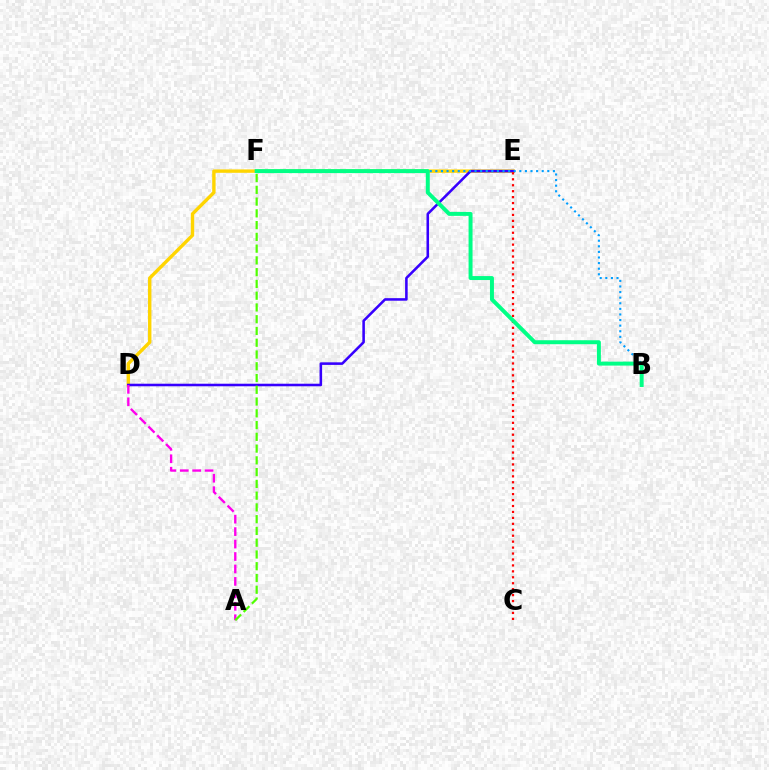{('D', 'E'): [{'color': '#ffd500', 'line_style': 'solid', 'thickness': 2.44}, {'color': '#3700ff', 'line_style': 'solid', 'thickness': 1.85}], ('B', 'F'): [{'color': '#009eff', 'line_style': 'dotted', 'thickness': 1.52}, {'color': '#00ff86', 'line_style': 'solid', 'thickness': 2.86}], ('C', 'E'): [{'color': '#ff0000', 'line_style': 'dotted', 'thickness': 1.61}], ('A', 'D'): [{'color': '#ff00ed', 'line_style': 'dashed', 'thickness': 1.69}], ('A', 'F'): [{'color': '#4fff00', 'line_style': 'dashed', 'thickness': 1.6}]}